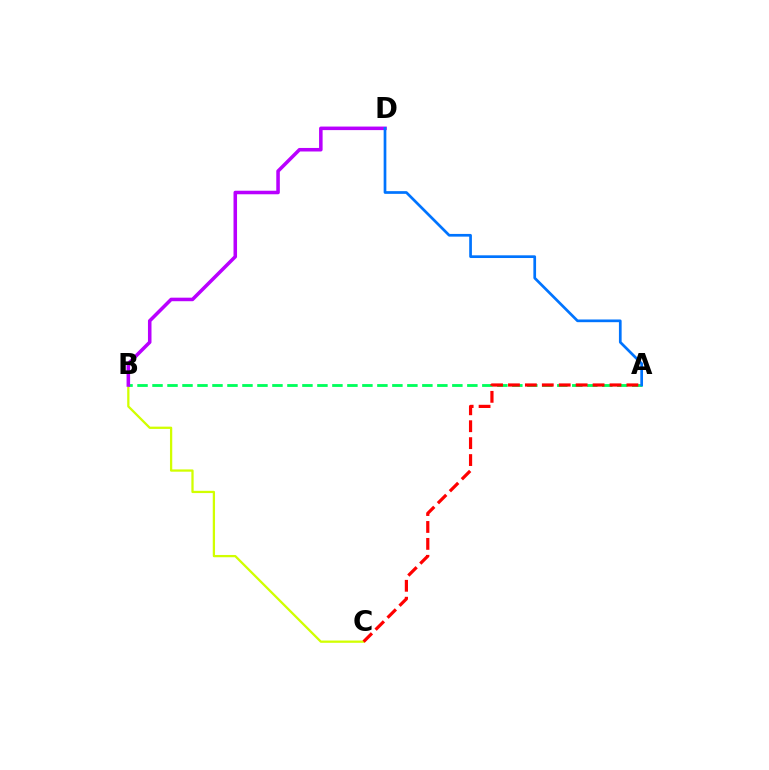{('B', 'C'): [{'color': '#d1ff00', 'line_style': 'solid', 'thickness': 1.64}], ('A', 'B'): [{'color': '#00ff5c', 'line_style': 'dashed', 'thickness': 2.04}], ('A', 'C'): [{'color': '#ff0000', 'line_style': 'dashed', 'thickness': 2.3}], ('B', 'D'): [{'color': '#b900ff', 'line_style': 'solid', 'thickness': 2.55}], ('A', 'D'): [{'color': '#0074ff', 'line_style': 'solid', 'thickness': 1.94}]}